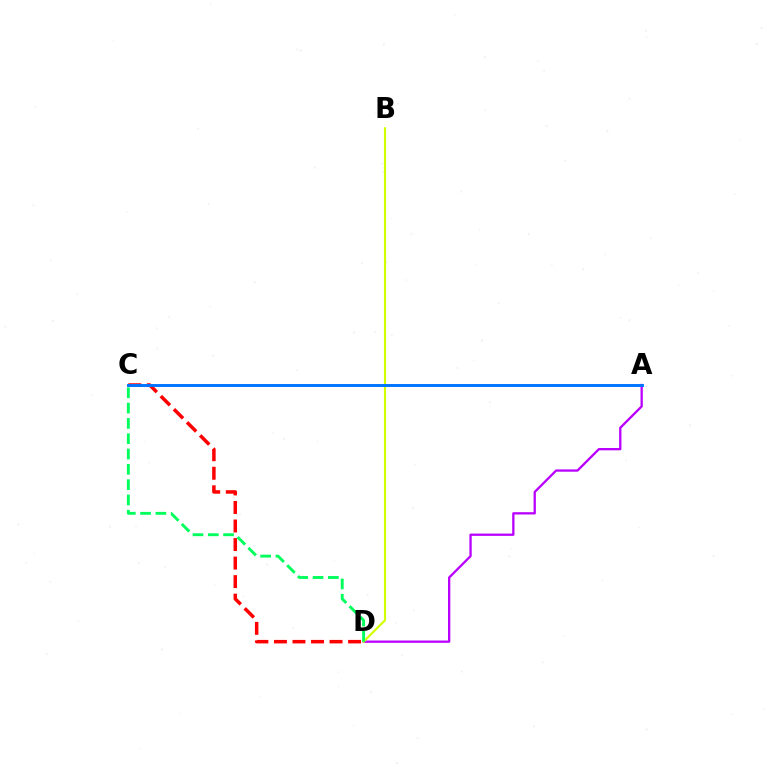{('C', 'D'): [{'color': '#ff0000', 'line_style': 'dashed', 'thickness': 2.52}, {'color': '#00ff5c', 'line_style': 'dashed', 'thickness': 2.08}], ('A', 'D'): [{'color': '#b900ff', 'line_style': 'solid', 'thickness': 1.65}], ('B', 'D'): [{'color': '#d1ff00', 'line_style': 'solid', 'thickness': 1.56}], ('A', 'C'): [{'color': '#0074ff', 'line_style': 'solid', 'thickness': 2.1}]}